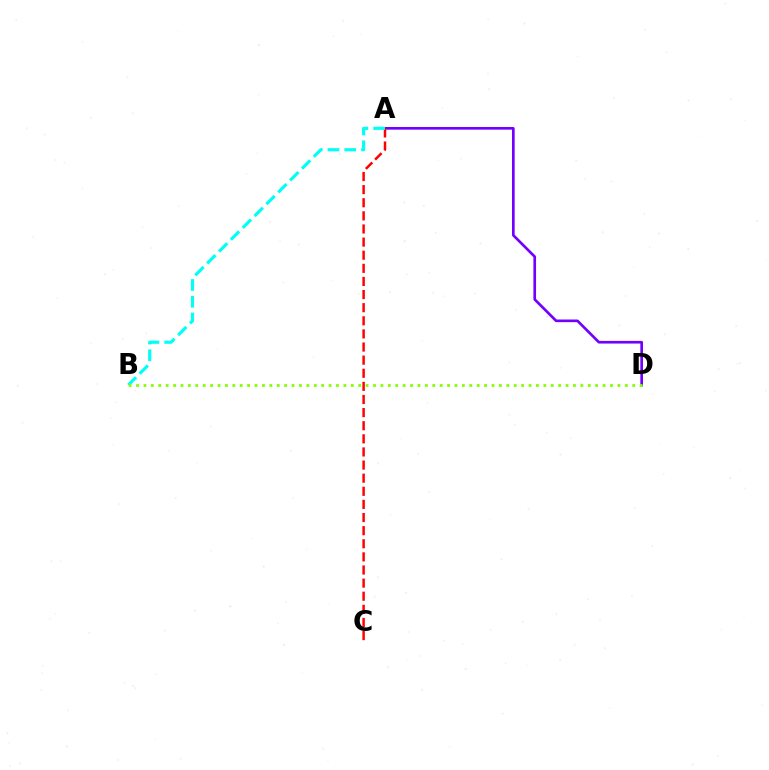{('A', 'D'): [{'color': '#7200ff', 'line_style': 'solid', 'thickness': 1.92}], ('A', 'C'): [{'color': '#ff0000', 'line_style': 'dashed', 'thickness': 1.78}], ('A', 'B'): [{'color': '#00fff6', 'line_style': 'dashed', 'thickness': 2.28}], ('B', 'D'): [{'color': '#84ff00', 'line_style': 'dotted', 'thickness': 2.01}]}